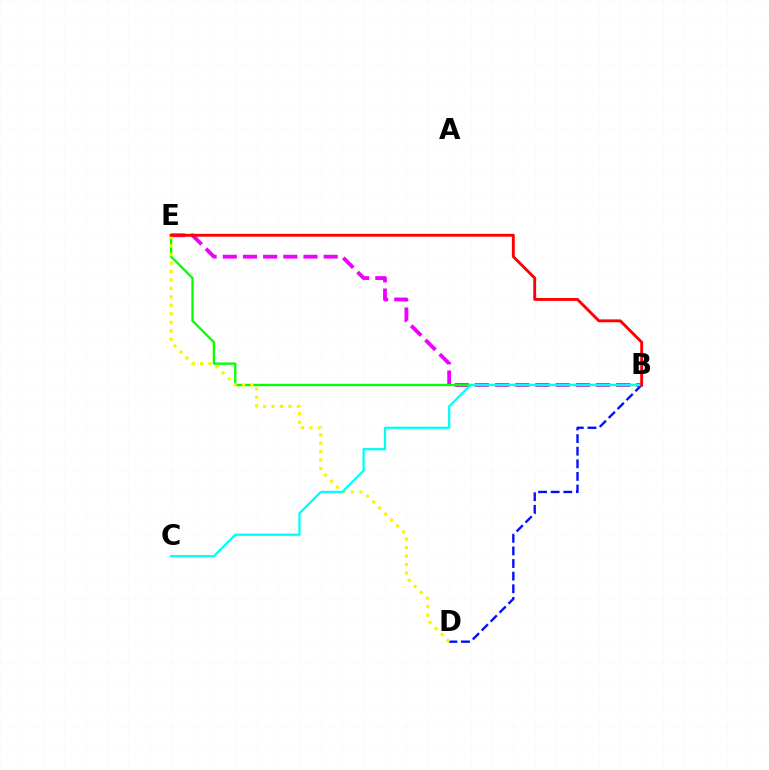{('B', 'E'): [{'color': '#ee00ff', 'line_style': 'dashed', 'thickness': 2.74}, {'color': '#08ff00', 'line_style': 'solid', 'thickness': 1.67}, {'color': '#ff0000', 'line_style': 'solid', 'thickness': 2.07}], ('B', 'D'): [{'color': '#0010ff', 'line_style': 'dashed', 'thickness': 1.71}], ('D', 'E'): [{'color': '#fcf500', 'line_style': 'dotted', 'thickness': 2.3}], ('B', 'C'): [{'color': '#00fff6', 'line_style': 'solid', 'thickness': 1.63}]}